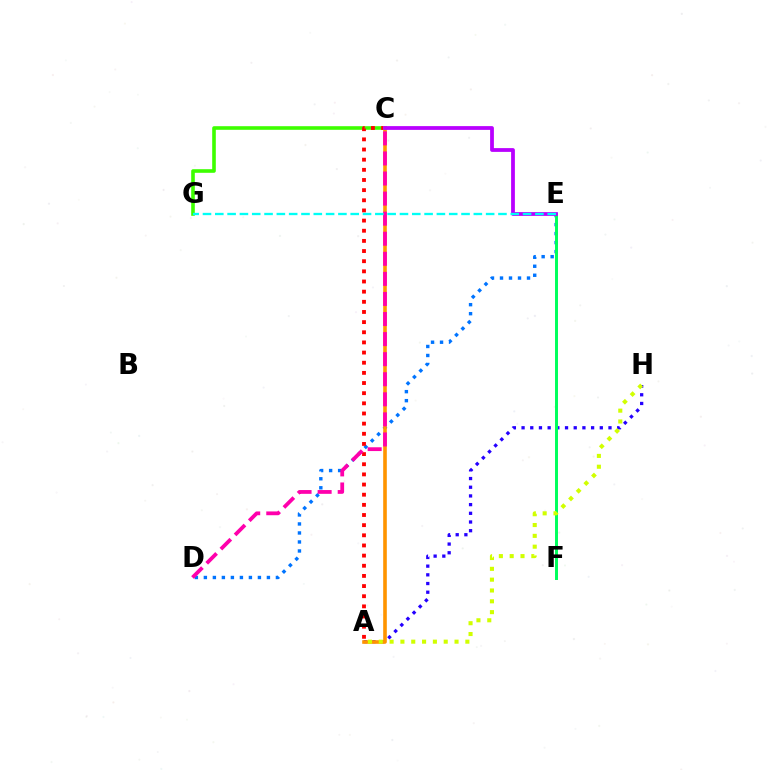{('A', 'H'): [{'color': '#2500ff', 'line_style': 'dotted', 'thickness': 2.36}, {'color': '#d1ff00', 'line_style': 'dotted', 'thickness': 2.94}], ('D', 'E'): [{'color': '#0074ff', 'line_style': 'dotted', 'thickness': 2.45}], ('E', 'F'): [{'color': '#00ff5c', 'line_style': 'solid', 'thickness': 2.14}], ('C', 'G'): [{'color': '#3dff00', 'line_style': 'solid', 'thickness': 2.6}], ('A', 'C'): [{'color': '#ff0000', 'line_style': 'dotted', 'thickness': 2.76}, {'color': '#ff9400', 'line_style': 'solid', 'thickness': 2.6}], ('C', 'E'): [{'color': '#b900ff', 'line_style': 'solid', 'thickness': 2.72}], ('C', 'D'): [{'color': '#ff00ac', 'line_style': 'dashed', 'thickness': 2.73}], ('E', 'G'): [{'color': '#00fff6', 'line_style': 'dashed', 'thickness': 1.67}]}